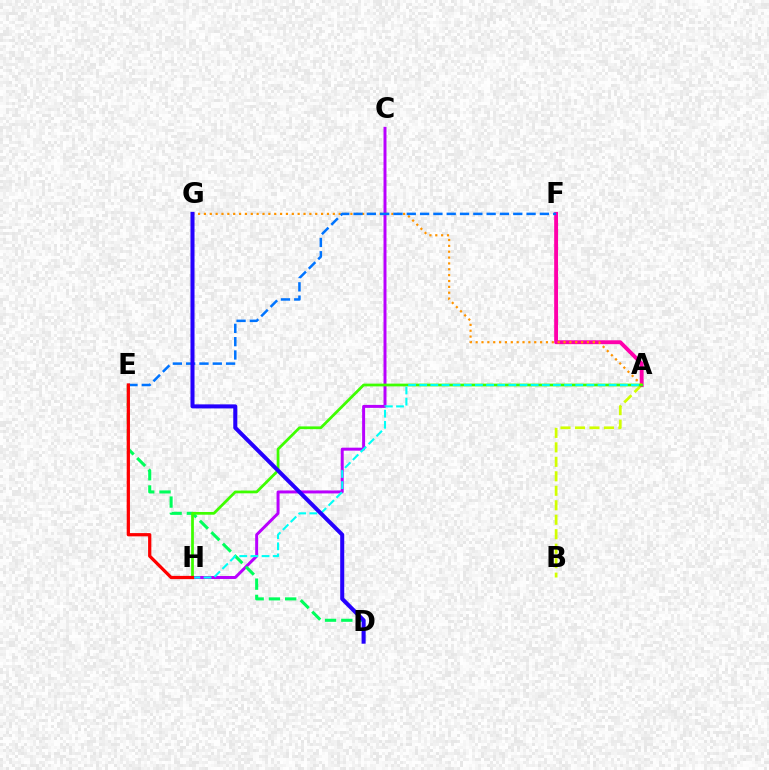{('C', 'H'): [{'color': '#b900ff', 'line_style': 'solid', 'thickness': 2.14}], ('A', 'B'): [{'color': '#d1ff00', 'line_style': 'dashed', 'thickness': 1.97}], ('D', 'E'): [{'color': '#00ff5c', 'line_style': 'dashed', 'thickness': 2.21}], ('A', 'F'): [{'color': '#ff00ac', 'line_style': 'solid', 'thickness': 2.79}], ('A', 'G'): [{'color': '#ff9400', 'line_style': 'dotted', 'thickness': 1.59}], ('E', 'F'): [{'color': '#0074ff', 'line_style': 'dashed', 'thickness': 1.81}], ('A', 'H'): [{'color': '#3dff00', 'line_style': 'solid', 'thickness': 1.98}, {'color': '#00fff6', 'line_style': 'dashed', 'thickness': 1.51}], ('D', 'G'): [{'color': '#2500ff', 'line_style': 'solid', 'thickness': 2.9}], ('E', 'H'): [{'color': '#ff0000', 'line_style': 'solid', 'thickness': 2.34}]}